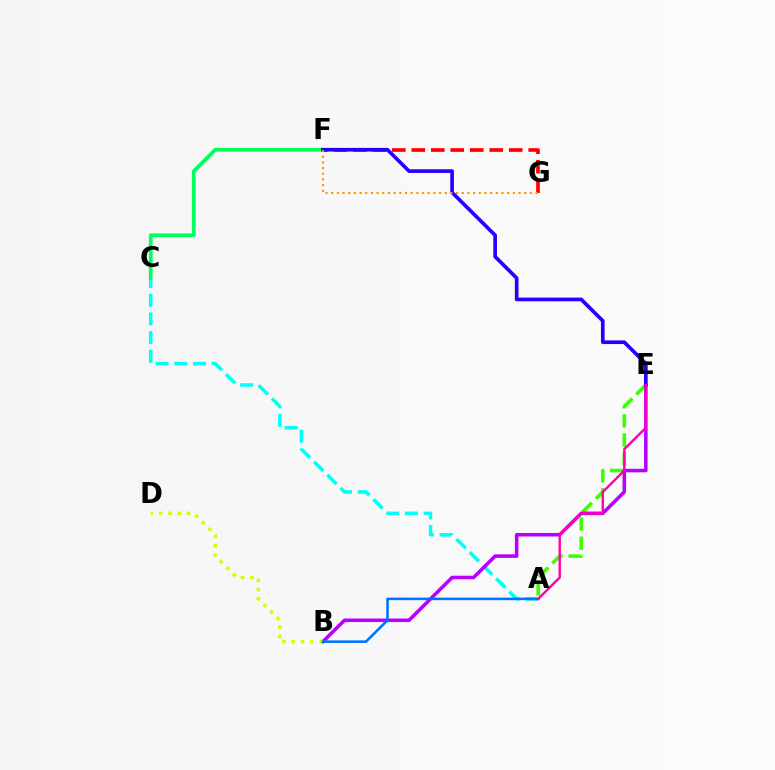{('A', 'E'): [{'color': '#3dff00', 'line_style': 'dashed', 'thickness': 2.59}, {'color': '#ff00ac', 'line_style': 'solid', 'thickness': 1.73}], ('A', 'C'): [{'color': '#00fff6', 'line_style': 'dashed', 'thickness': 2.54}], ('B', 'E'): [{'color': '#b900ff', 'line_style': 'solid', 'thickness': 2.56}], ('C', 'F'): [{'color': '#00ff5c', 'line_style': 'solid', 'thickness': 2.67}], ('B', 'D'): [{'color': '#d1ff00', 'line_style': 'dotted', 'thickness': 2.53}], ('F', 'G'): [{'color': '#ff0000', 'line_style': 'dashed', 'thickness': 2.65}, {'color': '#ff9400', 'line_style': 'dotted', 'thickness': 1.54}], ('A', 'B'): [{'color': '#0074ff', 'line_style': 'solid', 'thickness': 1.86}], ('E', 'F'): [{'color': '#2500ff', 'line_style': 'solid', 'thickness': 2.64}]}